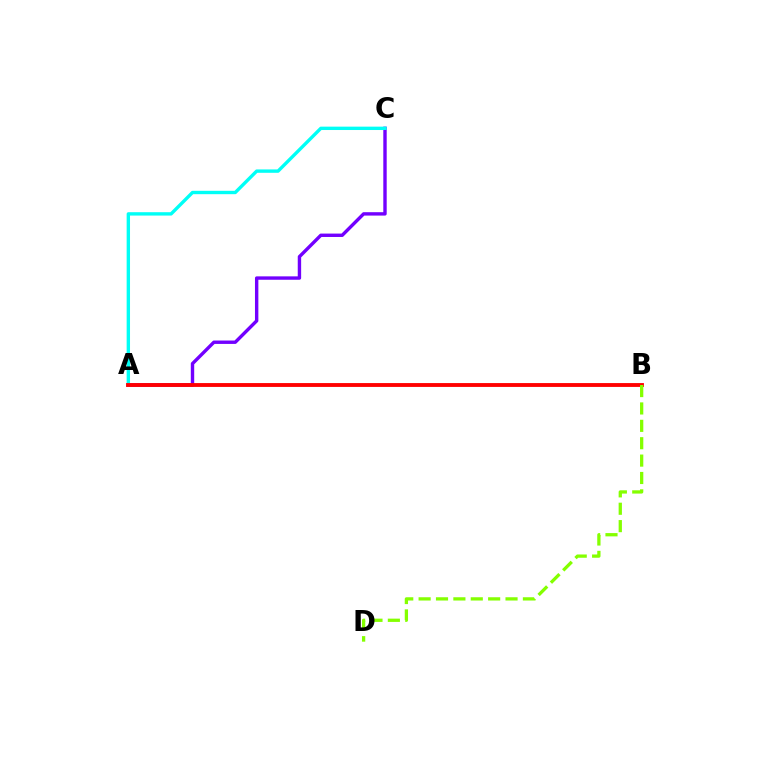{('A', 'C'): [{'color': '#7200ff', 'line_style': 'solid', 'thickness': 2.45}, {'color': '#00fff6', 'line_style': 'solid', 'thickness': 2.43}], ('A', 'B'): [{'color': '#ff0000', 'line_style': 'solid', 'thickness': 2.78}], ('B', 'D'): [{'color': '#84ff00', 'line_style': 'dashed', 'thickness': 2.36}]}